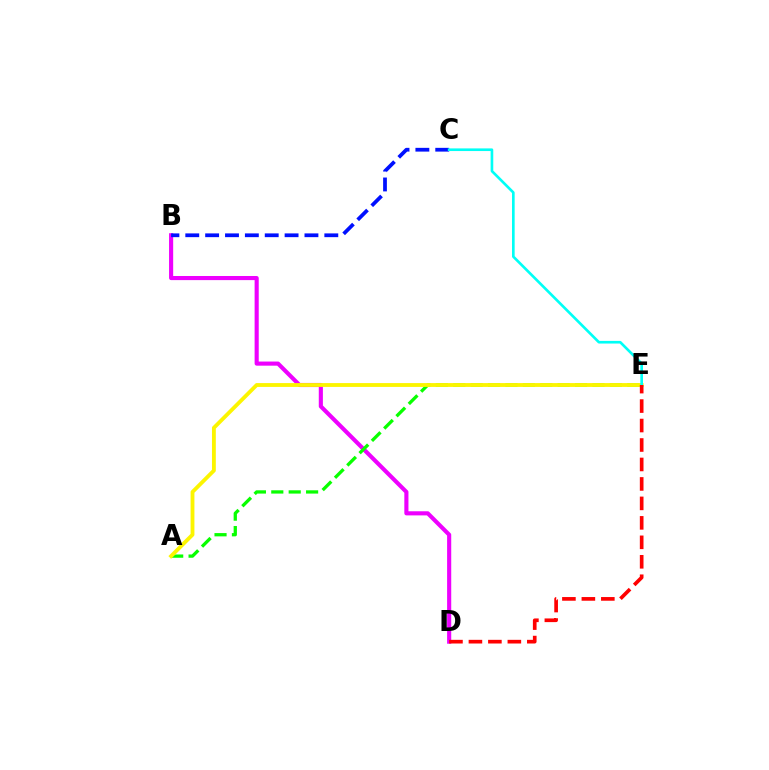{('B', 'D'): [{'color': '#ee00ff', 'line_style': 'solid', 'thickness': 2.96}], ('A', 'E'): [{'color': '#08ff00', 'line_style': 'dashed', 'thickness': 2.36}, {'color': '#fcf500', 'line_style': 'solid', 'thickness': 2.76}], ('B', 'C'): [{'color': '#0010ff', 'line_style': 'dashed', 'thickness': 2.7}], ('C', 'E'): [{'color': '#00fff6', 'line_style': 'solid', 'thickness': 1.91}], ('D', 'E'): [{'color': '#ff0000', 'line_style': 'dashed', 'thickness': 2.64}]}